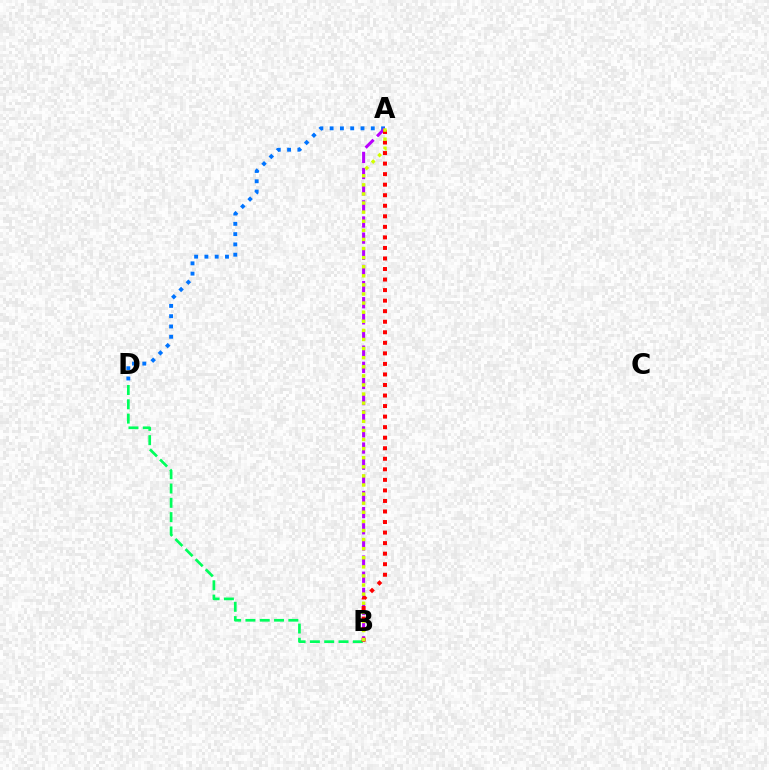{('A', 'D'): [{'color': '#0074ff', 'line_style': 'dotted', 'thickness': 2.79}], ('B', 'D'): [{'color': '#00ff5c', 'line_style': 'dashed', 'thickness': 1.94}], ('A', 'B'): [{'color': '#b900ff', 'line_style': 'dashed', 'thickness': 2.19}, {'color': '#ff0000', 'line_style': 'dotted', 'thickness': 2.86}, {'color': '#d1ff00', 'line_style': 'dotted', 'thickness': 2.47}]}